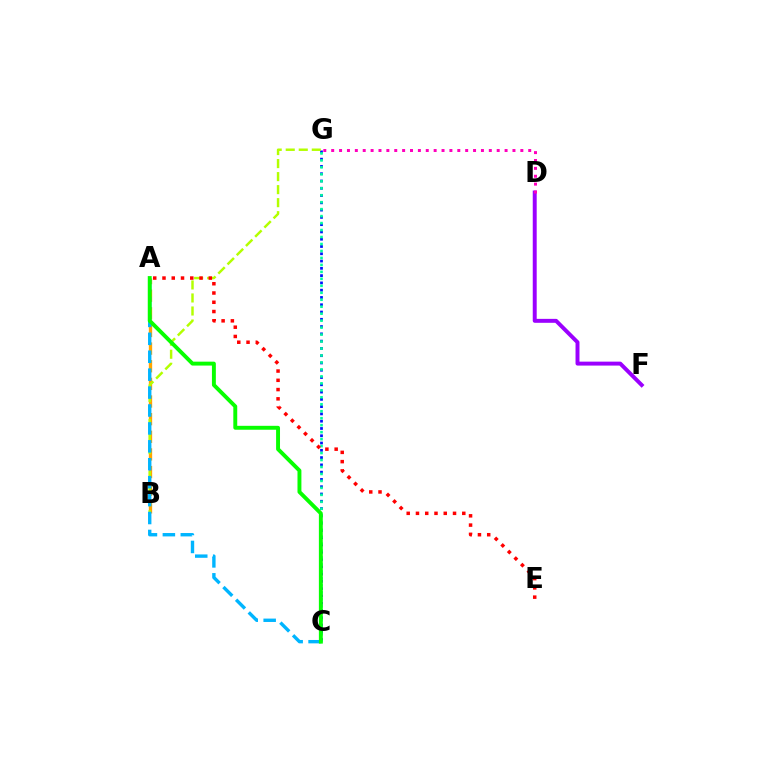{('C', 'G'): [{'color': '#0010ff', 'line_style': 'dotted', 'thickness': 1.98}, {'color': '#00ff9d', 'line_style': 'dotted', 'thickness': 1.89}], ('A', 'B'): [{'color': '#ffa500', 'line_style': 'dashed', 'thickness': 2.4}], ('B', 'G'): [{'color': '#b3ff00', 'line_style': 'dashed', 'thickness': 1.77}], ('D', 'F'): [{'color': '#9b00ff', 'line_style': 'solid', 'thickness': 2.84}], ('A', 'E'): [{'color': '#ff0000', 'line_style': 'dotted', 'thickness': 2.52}], ('D', 'G'): [{'color': '#ff00bd', 'line_style': 'dotted', 'thickness': 2.14}], ('A', 'C'): [{'color': '#00b5ff', 'line_style': 'dashed', 'thickness': 2.43}, {'color': '#08ff00', 'line_style': 'solid', 'thickness': 2.82}]}